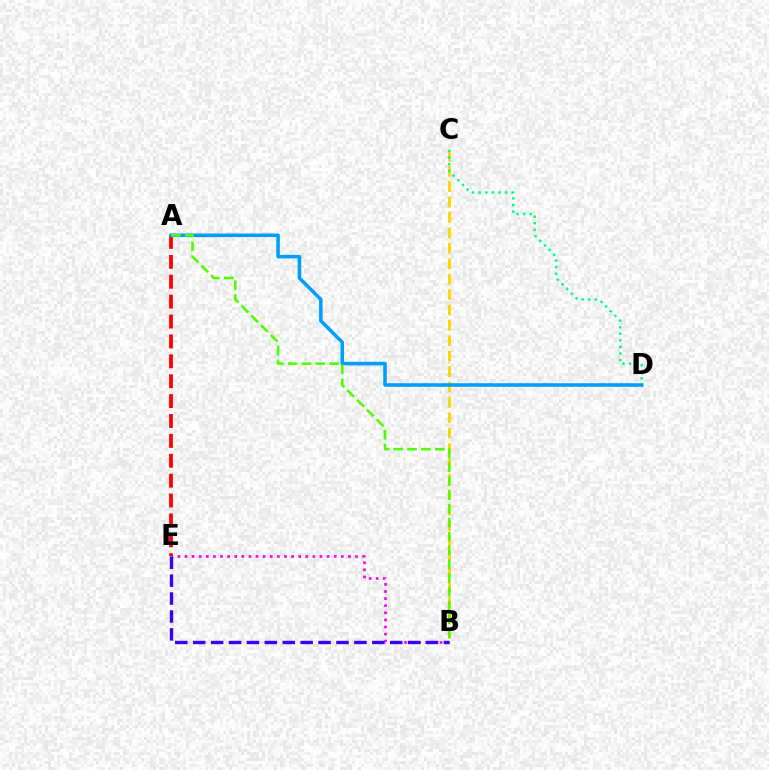{('A', 'E'): [{'color': '#ff0000', 'line_style': 'dashed', 'thickness': 2.7}], ('B', 'C'): [{'color': '#ffd500', 'line_style': 'dashed', 'thickness': 2.09}], ('C', 'D'): [{'color': '#00ff86', 'line_style': 'dotted', 'thickness': 1.79}], ('B', 'E'): [{'color': '#ff00ed', 'line_style': 'dotted', 'thickness': 1.93}, {'color': '#3700ff', 'line_style': 'dashed', 'thickness': 2.43}], ('A', 'D'): [{'color': '#009eff', 'line_style': 'solid', 'thickness': 2.57}], ('A', 'B'): [{'color': '#4fff00', 'line_style': 'dashed', 'thickness': 1.88}]}